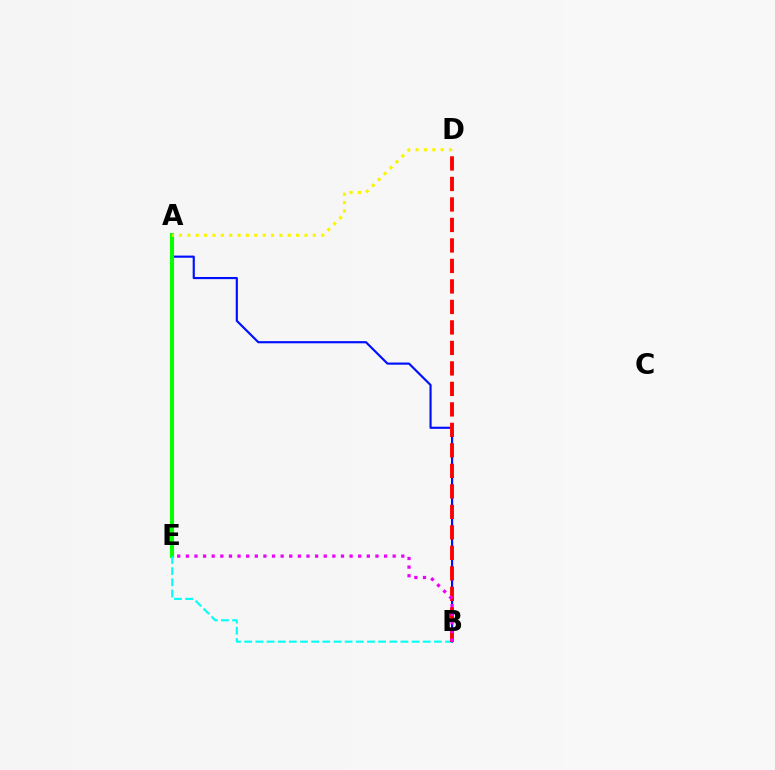{('A', 'B'): [{'color': '#0010ff', 'line_style': 'solid', 'thickness': 1.56}], ('A', 'E'): [{'color': '#08ff00', 'line_style': 'solid', 'thickness': 2.93}], ('B', 'E'): [{'color': '#00fff6', 'line_style': 'dashed', 'thickness': 1.52}, {'color': '#ee00ff', 'line_style': 'dotted', 'thickness': 2.34}], ('B', 'D'): [{'color': '#ff0000', 'line_style': 'dashed', 'thickness': 2.78}], ('A', 'D'): [{'color': '#fcf500', 'line_style': 'dotted', 'thickness': 2.27}]}